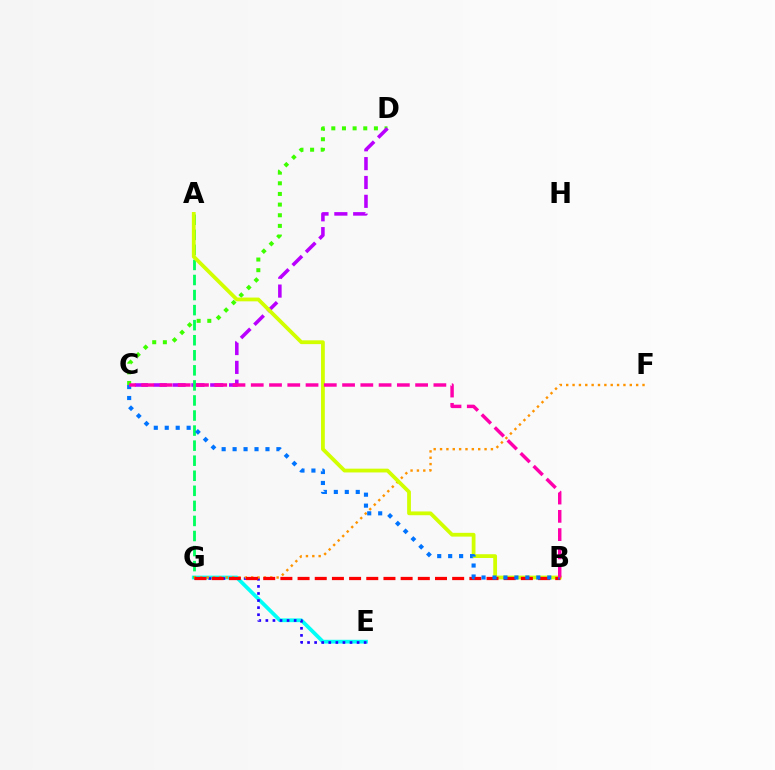{('C', 'D'): [{'color': '#3dff00', 'line_style': 'dotted', 'thickness': 2.89}, {'color': '#b900ff', 'line_style': 'dashed', 'thickness': 2.56}], ('E', 'G'): [{'color': '#00fff6', 'line_style': 'solid', 'thickness': 2.69}, {'color': '#2500ff', 'line_style': 'dotted', 'thickness': 1.92}], ('A', 'G'): [{'color': '#00ff5c', 'line_style': 'dashed', 'thickness': 2.05}], ('F', 'G'): [{'color': '#ff9400', 'line_style': 'dotted', 'thickness': 1.73}], ('A', 'B'): [{'color': '#d1ff00', 'line_style': 'solid', 'thickness': 2.72}], ('B', 'G'): [{'color': '#ff0000', 'line_style': 'dashed', 'thickness': 2.33}], ('B', 'C'): [{'color': '#0074ff', 'line_style': 'dotted', 'thickness': 2.98}, {'color': '#ff00ac', 'line_style': 'dashed', 'thickness': 2.48}]}